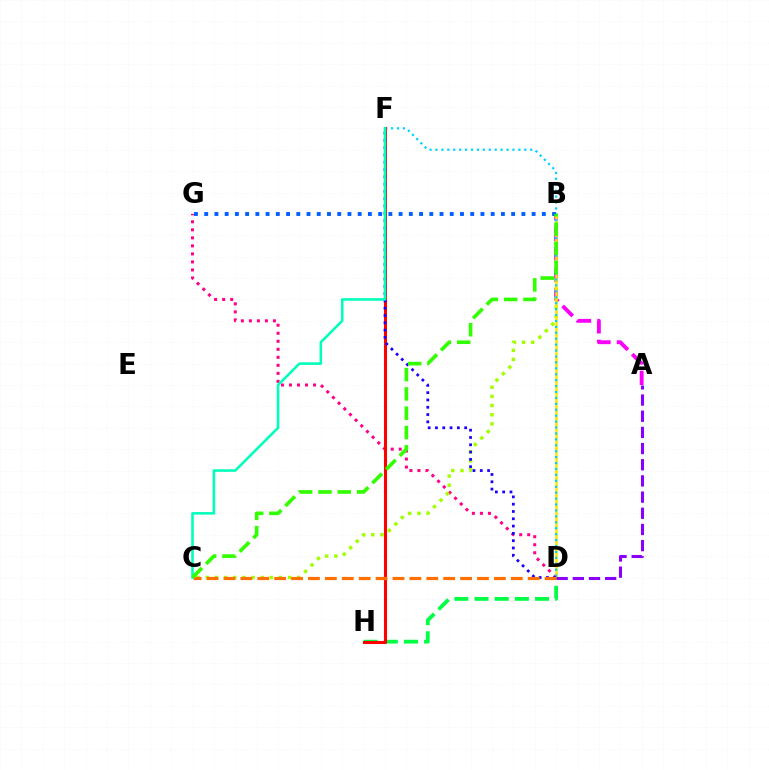{('D', 'G'): [{'color': '#ff0088', 'line_style': 'dotted', 'thickness': 2.18}], ('A', 'B'): [{'color': '#fa00f9', 'line_style': 'dashed', 'thickness': 2.78}], ('B', 'C'): [{'color': '#a2ff00', 'line_style': 'dotted', 'thickness': 2.49}, {'color': '#31ff00', 'line_style': 'dashed', 'thickness': 2.62}], ('B', 'D'): [{'color': '#ffe600', 'line_style': 'solid', 'thickness': 1.81}], ('D', 'H'): [{'color': '#00ff45', 'line_style': 'dashed', 'thickness': 2.74}], ('D', 'F'): [{'color': '#00d3ff', 'line_style': 'dotted', 'thickness': 1.61}, {'color': '#1900ff', 'line_style': 'dotted', 'thickness': 1.98}], ('B', 'G'): [{'color': '#005dff', 'line_style': 'dotted', 'thickness': 2.78}], ('A', 'D'): [{'color': '#8a00ff', 'line_style': 'dashed', 'thickness': 2.2}], ('F', 'H'): [{'color': '#ff0000', 'line_style': 'solid', 'thickness': 2.21}], ('C', 'D'): [{'color': '#ff7000', 'line_style': 'dashed', 'thickness': 2.3}], ('C', 'F'): [{'color': '#00ffbb', 'line_style': 'solid', 'thickness': 1.85}]}